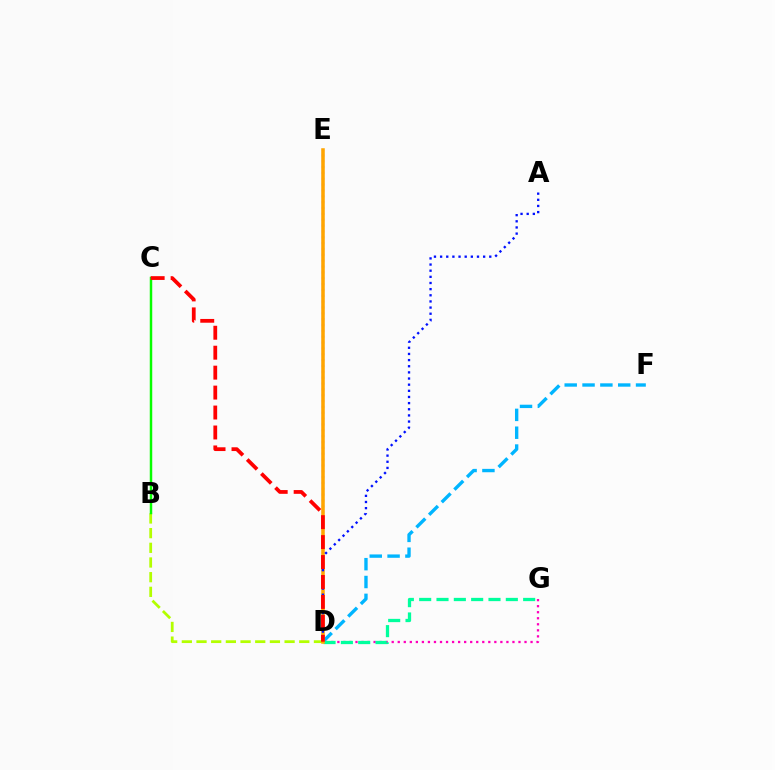{('D', 'F'): [{'color': '#00b5ff', 'line_style': 'dashed', 'thickness': 2.42}], ('D', 'G'): [{'color': '#ff00bd', 'line_style': 'dotted', 'thickness': 1.64}, {'color': '#00ff9d', 'line_style': 'dashed', 'thickness': 2.35}], ('B', 'D'): [{'color': '#b3ff00', 'line_style': 'dashed', 'thickness': 1.99}], ('D', 'E'): [{'color': '#9b00ff', 'line_style': 'dotted', 'thickness': 1.59}, {'color': '#ffa500', 'line_style': 'solid', 'thickness': 2.55}], ('B', 'C'): [{'color': '#08ff00', 'line_style': 'solid', 'thickness': 1.79}], ('A', 'D'): [{'color': '#0010ff', 'line_style': 'dotted', 'thickness': 1.67}], ('C', 'D'): [{'color': '#ff0000', 'line_style': 'dashed', 'thickness': 2.71}]}